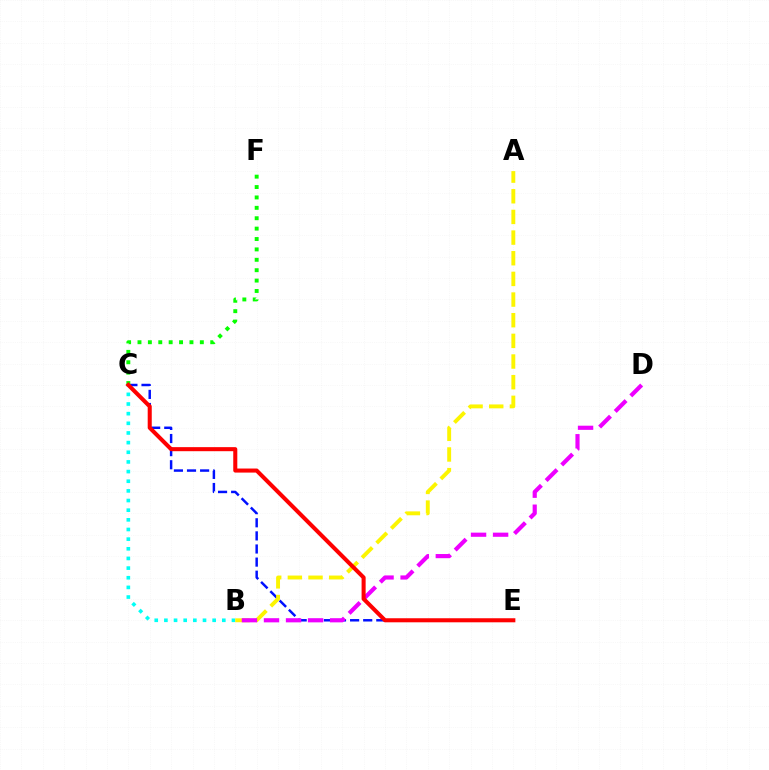{('C', 'E'): [{'color': '#0010ff', 'line_style': 'dashed', 'thickness': 1.78}, {'color': '#ff0000', 'line_style': 'solid', 'thickness': 2.92}], ('B', 'C'): [{'color': '#00fff6', 'line_style': 'dotted', 'thickness': 2.62}], ('A', 'B'): [{'color': '#fcf500', 'line_style': 'dashed', 'thickness': 2.81}], ('B', 'D'): [{'color': '#ee00ff', 'line_style': 'dashed', 'thickness': 2.99}], ('C', 'F'): [{'color': '#08ff00', 'line_style': 'dotted', 'thickness': 2.82}]}